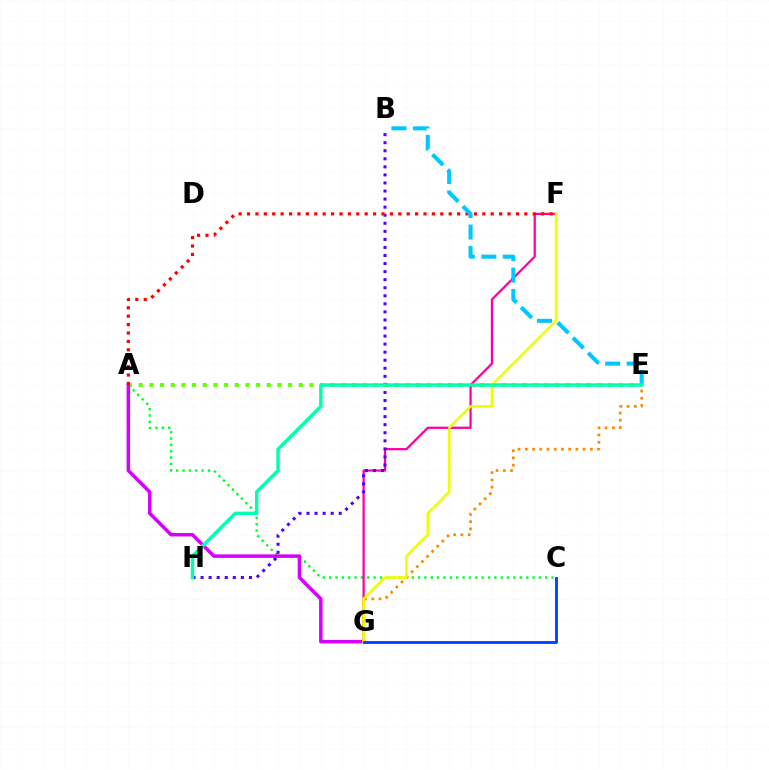{('A', 'C'): [{'color': '#00ff27', 'line_style': 'dotted', 'thickness': 1.73}], ('A', 'E'): [{'color': '#66ff00', 'line_style': 'dotted', 'thickness': 2.9}], ('F', 'G'): [{'color': '#ff00a0', 'line_style': 'solid', 'thickness': 1.62}, {'color': '#eeff00', 'line_style': 'solid', 'thickness': 1.89}], ('A', 'G'): [{'color': '#d600ff', 'line_style': 'solid', 'thickness': 2.51}], ('B', 'H'): [{'color': '#4f00ff', 'line_style': 'dotted', 'thickness': 2.19}], ('E', 'G'): [{'color': '#ff8800', 'line_style': 'dotted', 'thickness': 1.96}], ('A', 'F'): [{'color': '#ff0000', 'line_style': 'dotted', 'thickness': 2.28}], ('C', 'G'): [{'color': '#003fff', 'line_style': 'solid', 'thickness': 2.02}], ('B', 'E'): [{'color': '#00c7ff', 'line_style': 'dashed', 'thickness': 2.92}], ('E', 'H'): [{'color': '#00ffaf', 'line_style': 'solid', 'thickness': 2.48}]}